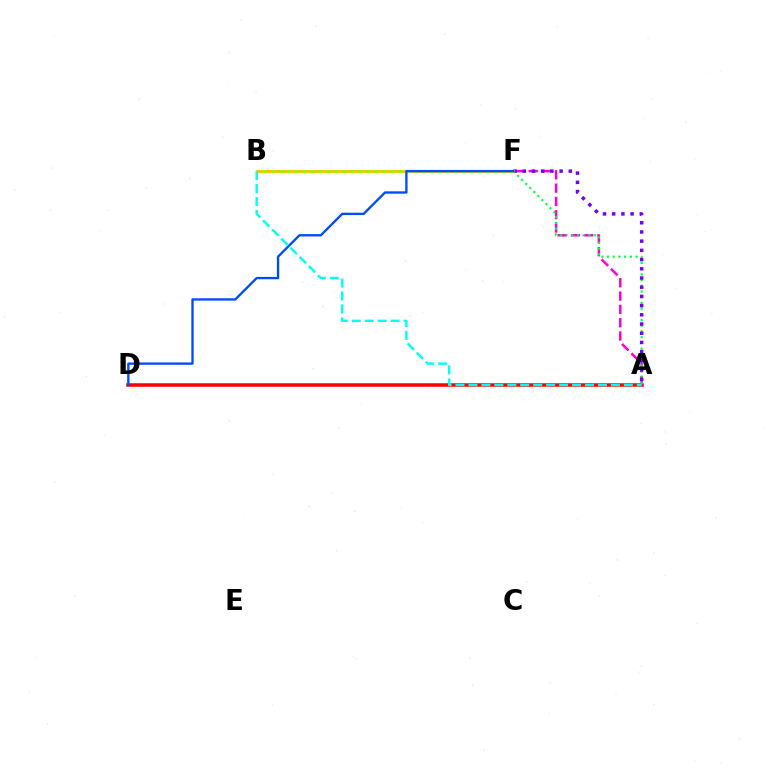{('A', 'D'): [{'color': '#ff0000', 'line_style': 'solid', 'thickness': 2.54}], ('A', 'F'): [{'color': '#ff00cf', 'line_style': 'dashed', 'thickness': 1.81}, {'color': '#00ff39', 'line_style': 'dotted', 'thickness': 1.55}, {'color': '#7200ff', 'line_style': 'dotted', 'thickness': 2.5}], ('B', 'F'): [{'color': '#ffbd00', 'line_style': 'solid', 'thickness': 2.03}, {'color': '#84ff00', 'line_style': 'dotted', 'thickness': 2.16}], ('D', 'F'): [{'color': '#004bff', 'line_style': 'solid', 'thickness': 1.68}], ('A', 'B'): [{'color': '#00fff6', 'line_style': 'dashed', 'thickness': 1.76}]}